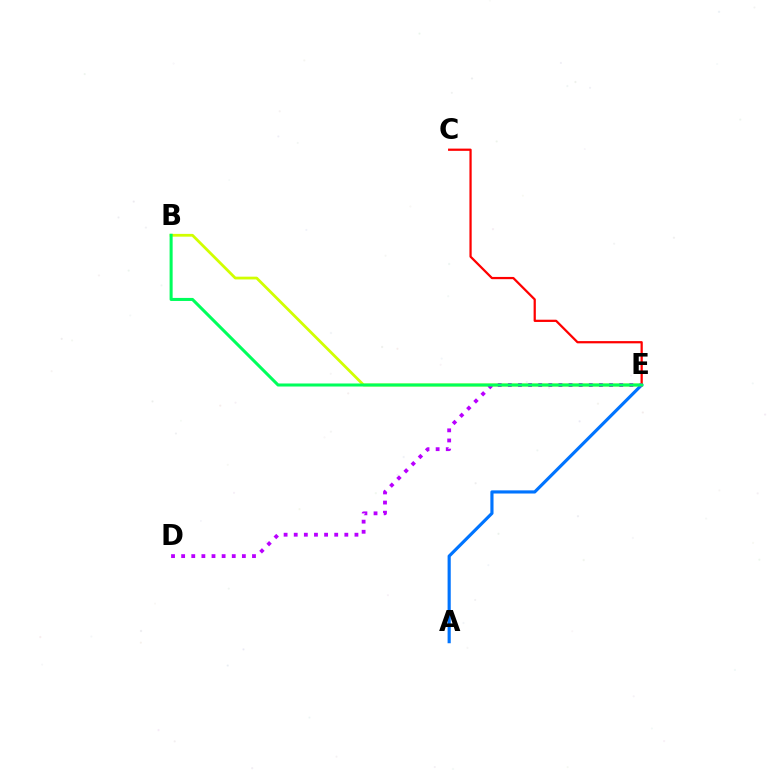{('B', 'E'): [{'color': '#d1ff00', 'line_style': 'solid', 'thickness': 1.99}, {'color': '#00ff5c', 'line_style': 'solid', 'thickness': 2.19}], ('A', 'E'): [{'color': '#0074ff', 'line_style': 'solid', 'thickness': 2.27}], ('C', 'E'): [{'color': '#ff0000', 'line_style': 'solid', 'thickness': 1.61}], ('D', 'E'): [{'color': '#b900ff', 'line_style': 'dotted', 'thickness': 2.75}]}